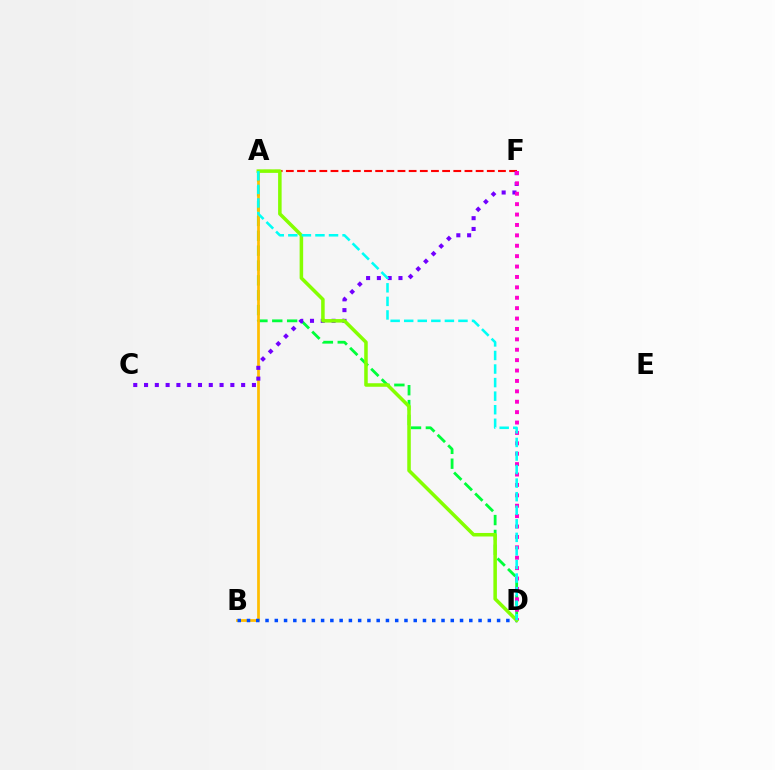{('A', 'D'): [{'color': '#00ff39', 'line_style': 'dashed', 'thickness': 2.02}, {'color': '#84ff00', 'line_style': 'solid', 'thickness': 2.54}, {'color': '#00fff6', 'line_style': 'dashed', 'thickness': 1.84}], ('A', 'B'): [{'color': '#ffbd00', 'line_style': 'solid', 'thickness': 1.97}], ('A', 'F'): [{'color': '#ff0000', 'line_style': 'dashed', 'thickness': 1.52}], ('B', 'D'): [{'color': '#004bff', 'line_style': 'dotted', 'thickness': 2.52}], ('C', 'F'): [{'color': '#7200ff', 'line_style': 'dotted', 'thickness': 2.93}], ('D', 'F'): [{'color': '#ff00cf', 'line_style': 'dotted', 'thickness': 2.83}]}